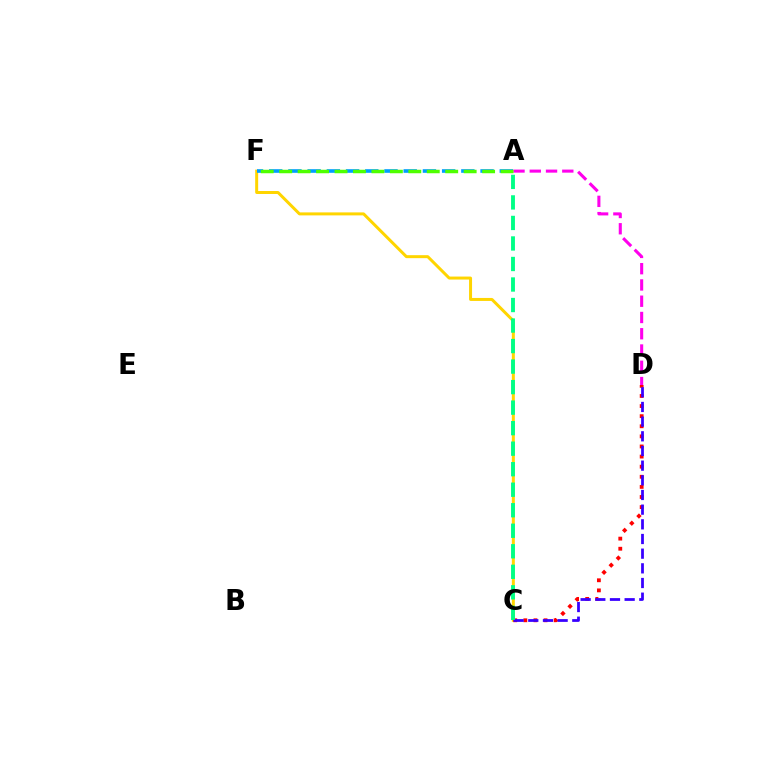{('C', 'F'): [{'color': '#ffd500', 'line_style': 'solid', 'thickness': 2.15}], ('A', 'D'): [{'color': '#ff00ed', 'line_style': 'dashed', 'thickness': 2.21}], ('A', 'F'): [{'color': '#009eff', 'line_style': 'dashed', 'thickness': 2.61}, {'color': '#4fff00', 'line_style': 'dashed', 'thickness': 2.51}], ('C', 'D'): [{'color': '#ff0000', 'line_style': 'dotted', 'thickness': 2.74}, {'color': '#3700ff', 'line_style': 'dashed', 'thickness': 1.99}], ('A', 'C'): [{'color': '#00ff86', 'line_style': 'dashed', 'thickness': 2.79}]}